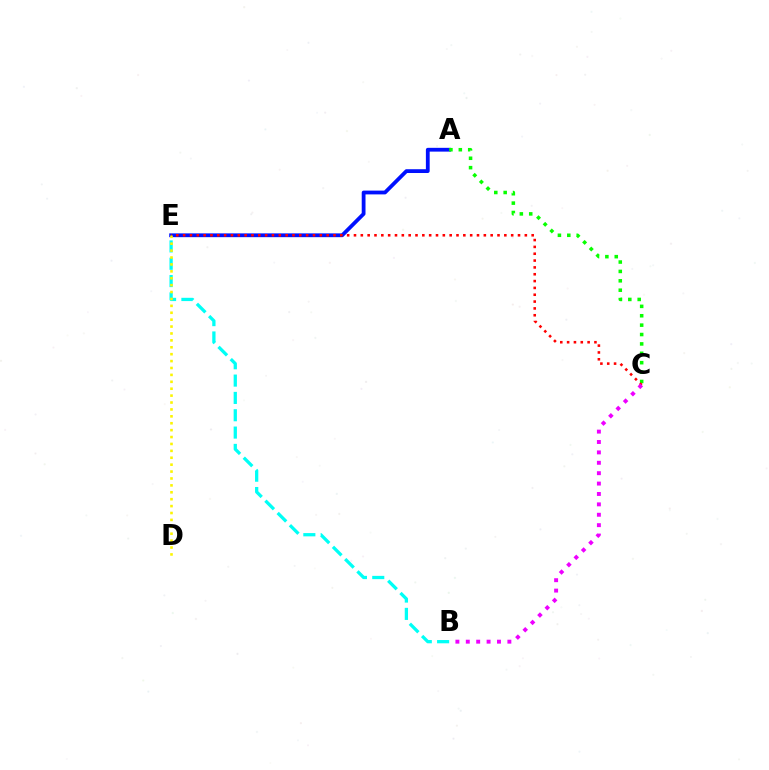{('A', 'E'): [{'color': '#0010ff', 'line_style': 'solid', 'thickness': 2.73}], ('A', 'C'): [{'color': '#08ff00', 'line_style': 'dotted', 'thickness': 2.55}], ('B', 'E'): [{'color': '#00fff6', 'line_style': 'dashed', 'thickness': 2.35}], ('C', 'E'): [{'color': '#ff0000', 'line_style': 'dotted', 'thickness': 1.86}], ('D', 'E'): [{'color': '#fcf500', 'line_style': 'dotted', 'thickness': 1.88}], ('B', 'C'): [{'color': '#ee00ff', 'line_style': 'dotted', 'thickness': 2.82}]}